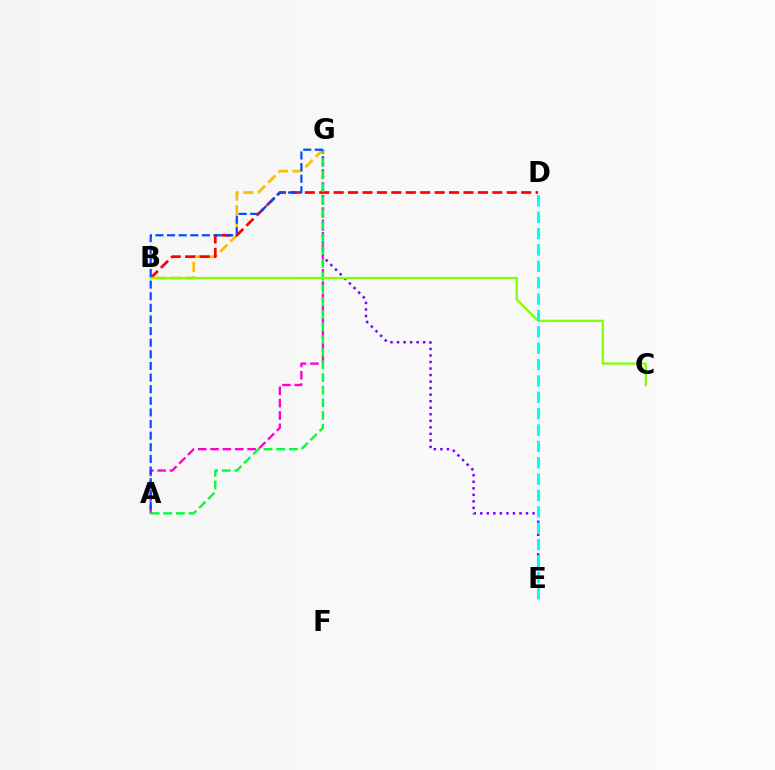{('B', 'G'): [{'color': '#ffbd00', 'line_style': 'dashed', 'thickness': 1.97}], ('E', 'G'): [{'color': '#7200ff', 'line_style': 'dotted', 'thickness': 1.78}], ('A', 'G'): [{'color': '#ff00cf', 'line_style': 'dashed', 'thickness': 1.68}, {'color': '#00ff39', 'line_style': 'dashed', 'thickness': 1.72}, {'color': '#004bff', 'line_style': 'dashed', 'thickness': 1.58}], ('B', 'D'): [{'color': '#ff0000', 'line_style': 'dashed', 'thickness': 1.96}], ('B', 'C'): [{'color': '#84ff00', 'line_style': 'solid', 'thickness': 1.65}], ('D', 'E'): [{'color': '#00fff6', 'line_style': 'dashed', 'thickness': 2.22}]}